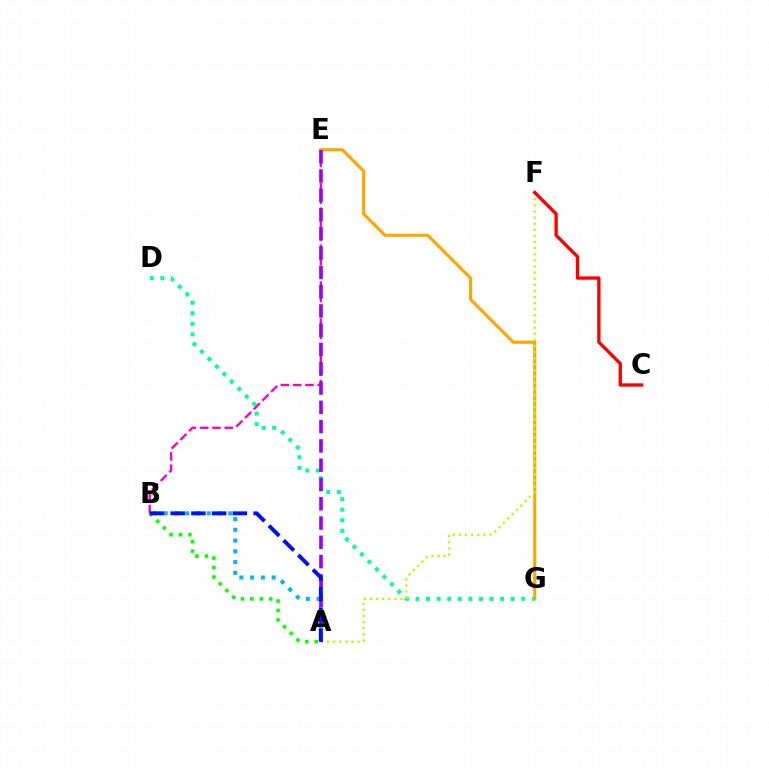{('B', 'E'): [{'color': '#ff00bd', 'line_style': 'dashed', 'thickness': 1.67}], ('A', 'B'): [{'color': '#00b5ff', 'line_style': 'dotted', 'thickness': 2.92}, {'color': '#08ff00', 'line_style': 'dotted', 'thickness': 2.57}, {'color': '#0010ff', 'line_style': 'dashed', 'thickness': 2.82}], ('E', 'G'): [{'color': '#ffa500', 'line_style': 'solid', 'thickness': 2.22}], ('D', 'G'): [{'color': '#00ff9d', 'line_style': 'dotted', 'thickness': 2.87}], ('A', 'F'): [{'color': '#b3ff00', 'line_style': 'dotted', 'thickness': 1.66}], ('A', 'E'): [{'color': '#9b00ff', 'line_style': 'dashed', 'thickness': 2.62}], ('C', 'F'): [{'color': '#ff0000', 'line_style': 'solid', 'thickness': 2.4}]}